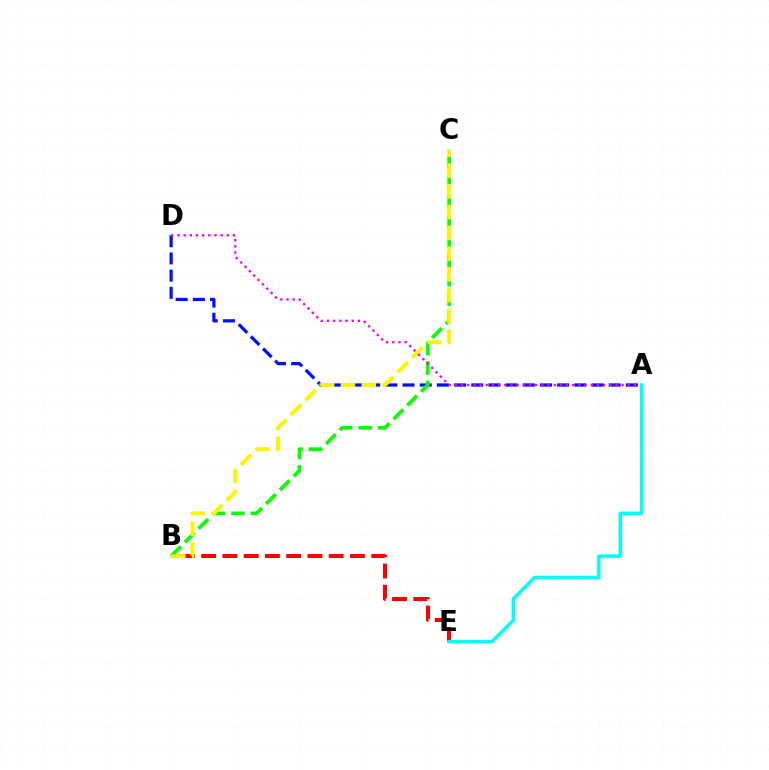{('B', 'E'): [{'color': '#ff0000', 'line_style': 'dashed', 'thickness': 2.89}], ('A', 'D'): [{'color': '#0010ff', 'line_style': 'dashed', 'thickness': 2.33}, {'color': '#ee00ff', 'line_style': 'dotted', 'thickness': 1.68}], ('B', 'C'): [{'color': '#08ff00', 'line_style': 'dashed', 'thickness': 2.64}, {'color': '#fcf500', 'line_style': 'dashed', 'thickness': 2.82}], ('A', 'E'): [{'color': '#00fff6', 'line_style': 'solid', 'thickness': 2.5}]}